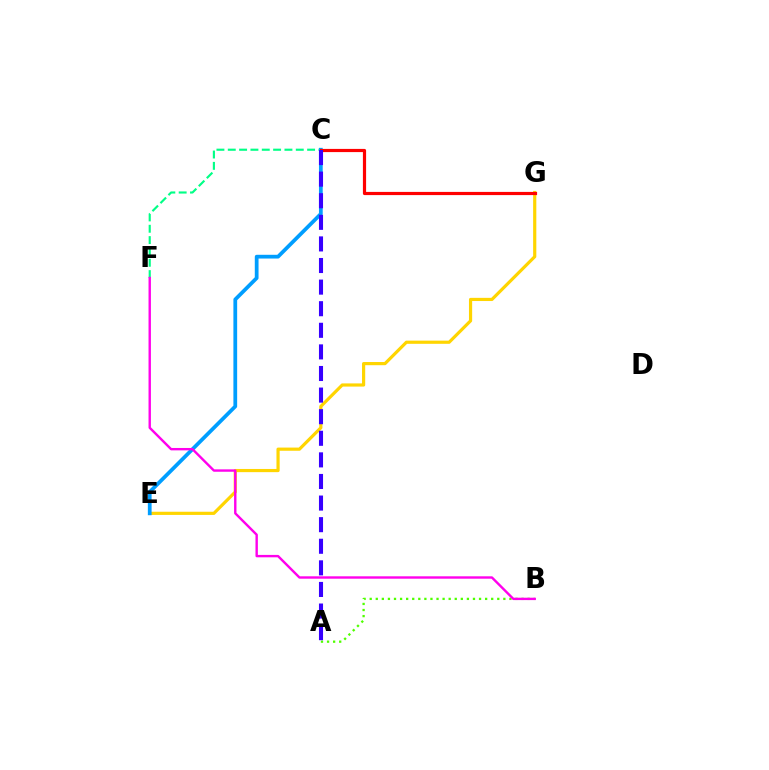{('A', 'B'): [{'color': '#4fff00', 'line_style': 'dotted', 'thickness': 1.65}], ('E', 'G'): [{'color': '#ffd500', 'line_style': 'solid', 'thickness': 2.29}], ('C', 'F'): [{'color': '#00ff86', 'line_style': 'dashed', 'thickness': 1.54}], ('C', 'E'): [{'color': '#009eff', 'line_style': 'solid', 'thickness': 2.7}], ('C', 'G'): [{'color': '#ff0000', 'line_style': 'solid', 'thickness': 2.3}], ('A', 'C'): [{'color': '#3700ff', 'line_style': 'dashed', 'thickness': 2.93}], ('B', 'F'): [{'color': '#ff00ed', 'line_style': 'solid', 'thickness': 1.73}]}